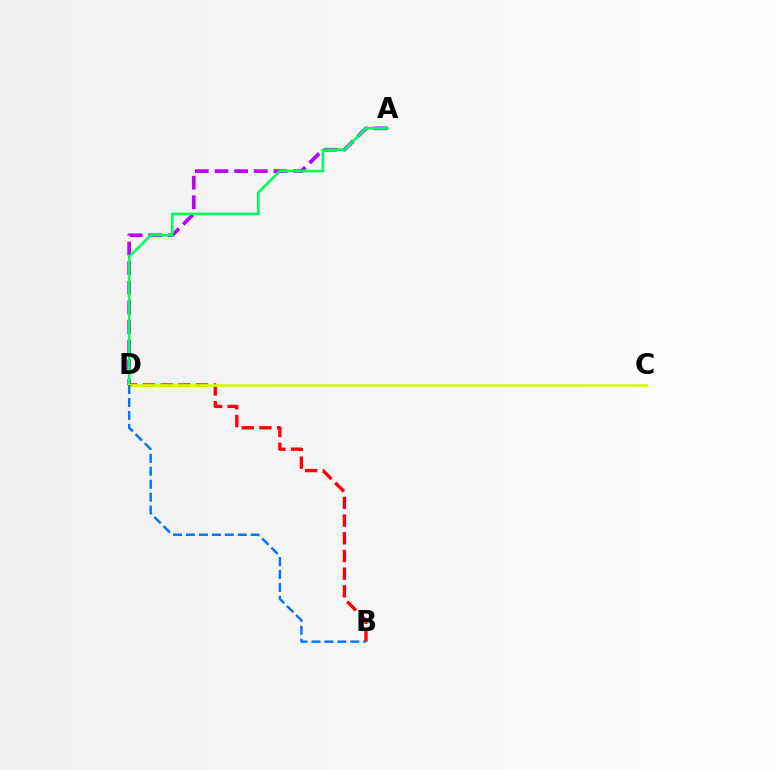{('A', 'D'): [{'color': '#b900ff', 'line_style': 'dashed', 'thickness': 2.67}, {'color': '#00ff5c', 'line_style': 'solid', 'thickness': 1.9}], ('B', 'D'): [{'color': '#ff0000', 'line_style': 'dashed', 'thickness': 2.4}, {'color': '#0074ff', 'line_style': 'dashed', 'thickness': 1.76}], ('C', 'D'): [{'color': '#d1ff00', 'line_style': 'solid', 'thickness': 1.95}]}